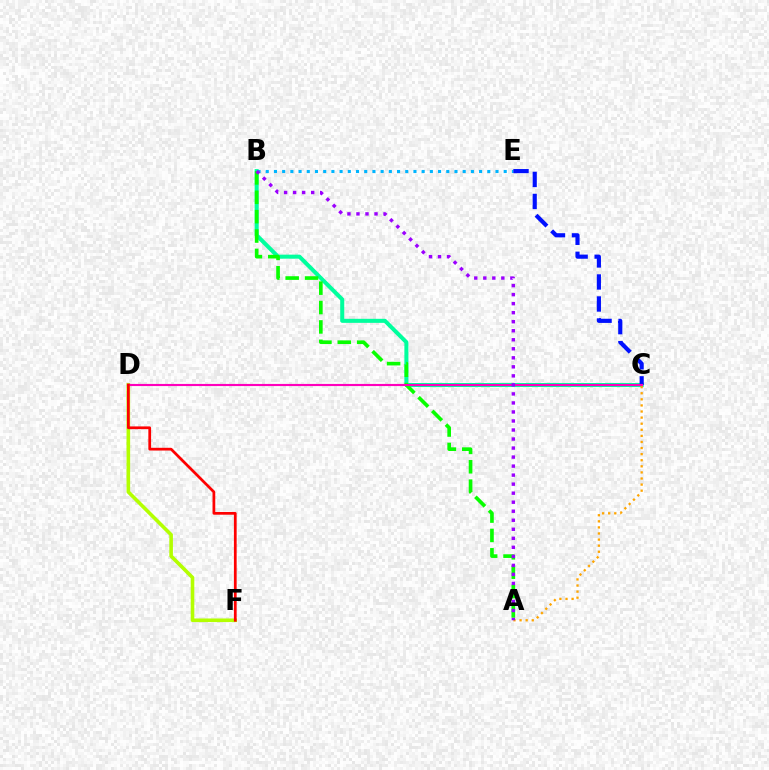{('D', 'F'): [{'color': '#b3ff00', 'line_style': 'solid', 'thickness': 2.6}, {'color': '#ff0000', 'line_style': 'solid', 'thickness': 1.97}], ('B', 'C'): [{'color': '#00ff9d', 'line_style': 'solid', 'thickness': 2.9}], ('A', 'B'): [{'color': '#08ff00', 'line_style': 'dashed', 'thickness': 2.63}, {'color': '#9b00ff', 'line_style': 'dotted', 'thickness': 2.45}], ('A', 'C'): [{'color': '#ffa500', 'line_style': 'dotted', 'thickness': 1.65}], ('B', 'E'): [{'color': '#00b5ff', 'line_style': 'dotted', 'thickness': 2.23}], ('C', 'E'): [{'color': '#0010ff', 'line_style': 'dashed', 'thickness': 2.99}], ('C', 'D'): [{'color': '#ff00bd', 'line_style': 'solid', 'thickness': 1.53}]}